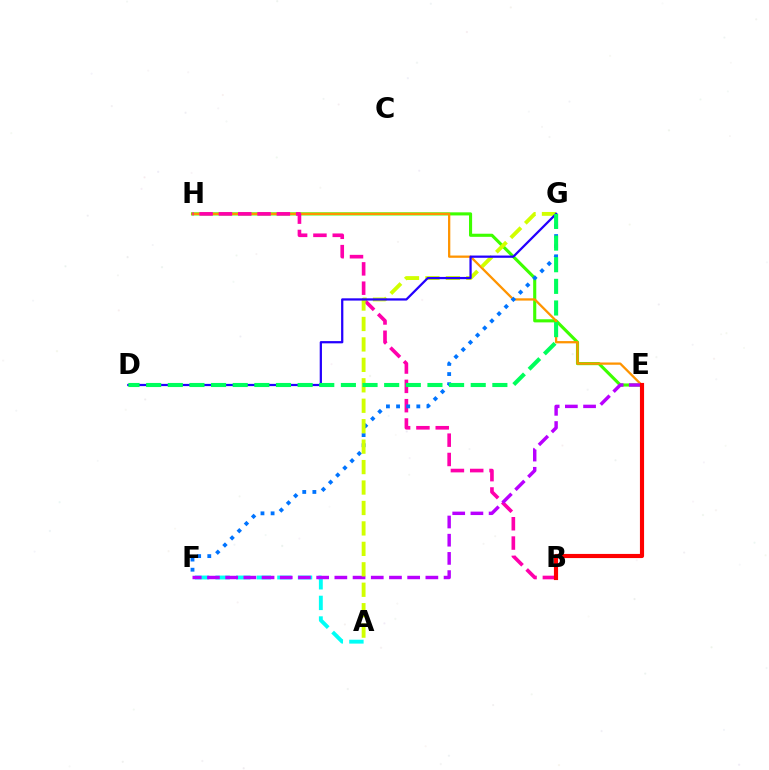{('E', 'H'): [{'color': '#3dff00', 'line_style': 'solid', 'thickness': 2.24}, {'color': '#ff9400', 'line_style': 'solid', 'thickness': 1.64}], ('A', 'F'): [{'color': '#00fff6', 'line_style': 'dashed', 'thickness': 2.8}], ('B', 'H'): [{'color': '#ff00ac', 'line_style': 'dashed', 'thickness': 2.62}], ('E', 'F'): [{'color': '#b900ff', 'line_style': 'dashed', 'thickness': 2.47}], ('F', 'G'): [{'color': '#0074ff', 'line_style': 'dotted', 'thickness': 2.75}], ('A', 'G'): [{'color': '#d1ff00', 'line_style': 'dashed', 'thickness': 2.78}], ('D', 'G'): [{'color': '#2500ff', 'line_style': 'solid', 'thickness': 1.62}, {'color': '#00ff5c', 'line_style': 'dashed', 'thickness': 2.94}], ('B', 'E'): [{'color': '#ff0000', 'line_style': 'solid', 'thickness': 2.98}]}